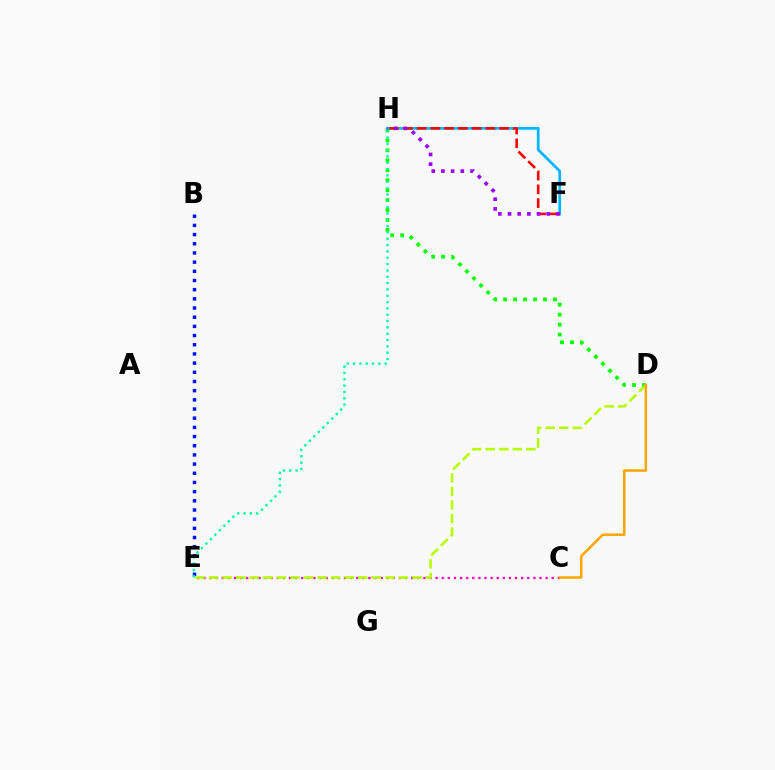{('C', 'E'): [{'color': '#ff00bd', 'line_style': 'dotted', 'thickness': 1.66}], ('D', 'H'): [{'color': '#08ff00', 'line_style': 'dotted', 'thickness': 2.71}], ('D', 'E'): [{'color': '#b3ff00', 'line_style': 'dashed', 'thickness': 1.84}], ('B', 'E'): [{'color': '#0010ff', 'line_style': 'dotted', 'thickness': 2.49}], ('F', 'H'): [{'color': '#00b5ff', 'line_style': 'solid', 'thickness': 1.97}, {'color': '#ff0000', 'line_style': 'dashed', 'thickness': 1.87}, {'color': '#9b00ff', 'line_style': 'dotted', 'thickness': 2.63}], ('E', 'H'): [{'color': '#00ff9d', 'line_style': 'dotted', 'thickness': 1.72}], ('C', 'D'): [{'color': '#ffa500', 'line_style': 'solid', 'thickness': 1.81}]}